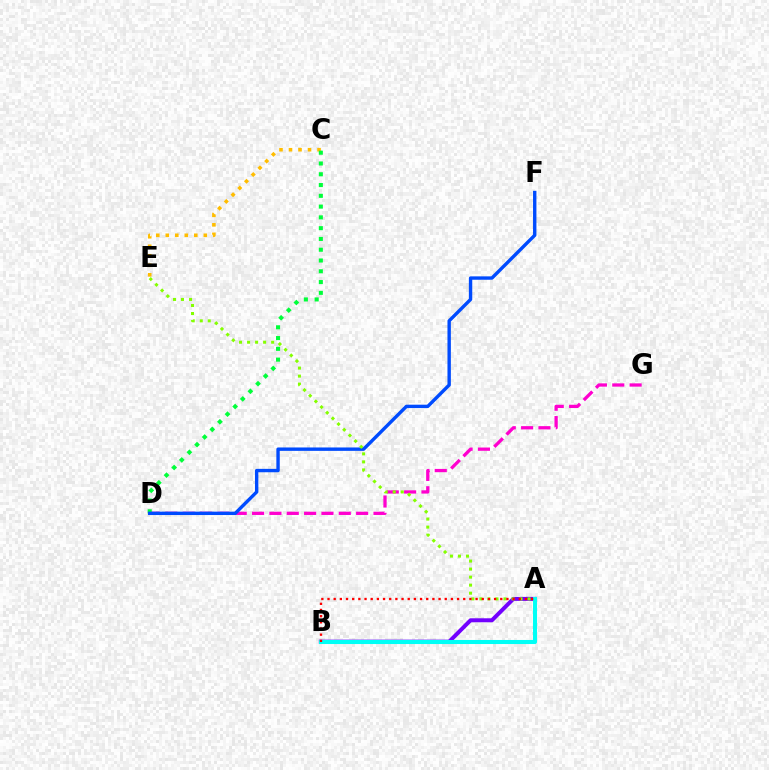{('C', 'E'): [{'color': '#ffbd00', 'line_style': 'dotted', 'thickness': 2.58}], ('D', 'G'): [{'color': '#ff00cf', 'line_style': 'dashed', 'thickness': 2.36}], ('C', 'D'): [{'color': '#00ff39', 'line_style': 'dotted', 'thickness': 2.93}], ('A', 'B'): [{'color': '#7200ff', 'line_style': 'solid', 'thickness': 2.87}, {'color': '#00fff6', 'line_style': 'solid', 'thickness': 2.93}, {'color': '#ff0000', 'line_style': 'dotted', 'thickness': 1.68}], ('D', 'F'): [{'color': '#004bff', 'line_style': 'solid', 'thickness': 2.44}], ('A', 'E'): [{'color': '#84ff00', 'line_style': 'dotted', 'thickness': 2.18}]}